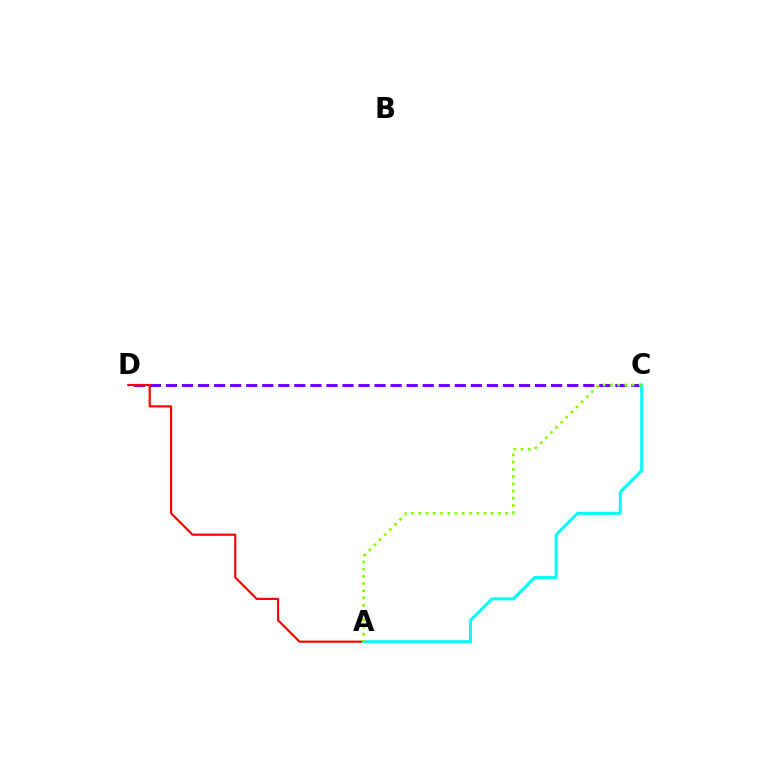{('C', 'D'): [{'color': '#7200ff', 'line_style': 'dashed', 'thickness': 2.18}], ('A', 'D'): [{'color': '#ff0000', 'line_style': 'solid', 'thickness': 1.56}], ('A', 'C'): [{'color': '#00fff6', 'line_style': 'solid', 'thickness': 2.18}, {'color': '#84ff00', 'line_style': 'dotted', 'thickness': 1.97}]}